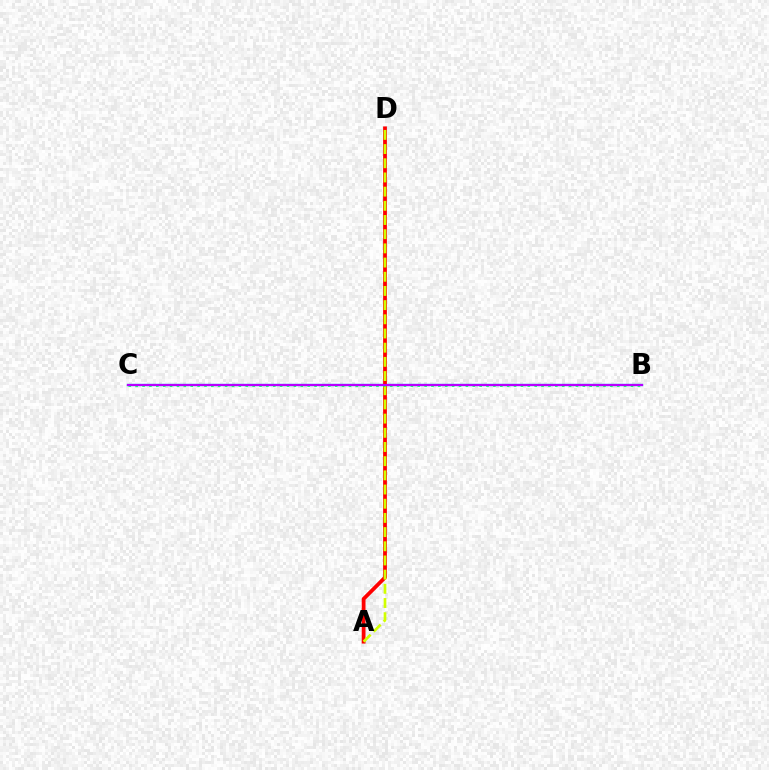{('B', 'C'): [{'color': '#0074ff', 'line_style': 'solid', 'thickness': 1.66}, {'color': '#00ff5c', 'line_style': 'dotted', 'thickness': 1.87}, {'color': '#b900ff', 'line_style': 'solid', 'thickness': 1.5}], ('A', 'D'): [{'color': '#ff0000', 'line_style': 'solid', 'thickness': 2.72}, {'color': '#d1ff00', 'line_style': 'dashed', 'thickness': 1.93}]}